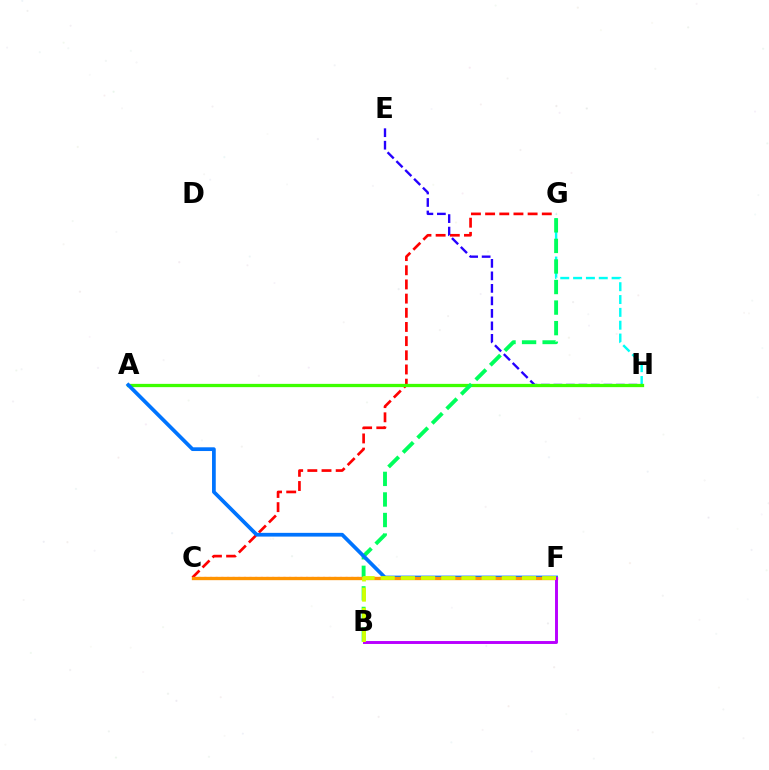{('G', 'H'): [{'color': '#00fff6', 'line_style': 'dashed', 'thickness': 1.74}], ('C', 'G'): [{'color': '#ff0000', 'line_style': 'dashed', 'thickness': 1.93}], ('C', 'F'): [{'color': '#ff00ac', 'line_style': 'dotted', 'thickness': 1.54}, {'color': '#ff9400', 'line_style': 'solid', 'thickness': 2.4}], ('E', 'H'): [{'color': '#2500ff', 'line_style': 'dashed', 'thickness': 1.7}], ('A', 'H'): [{'color': '#3dff00', 'line_style': 'solid', 'thickness': 2.36}], ('B', 'G'): [{'color': '#00ff5c', 'line_style': 'dashed', 'thickness': 2.79}], ('A', 'F'): [{'color': '#0074ff', 'line_style': 'solid', 'thickness': 2.69}], ('B', 'F'): [{'color': '#b900ff', 'line_style': 'solid', 'thickness': 2.11}, {'color': '#d1ff00', 'line_style': 'dashed', 'thickness': 2.74}]}